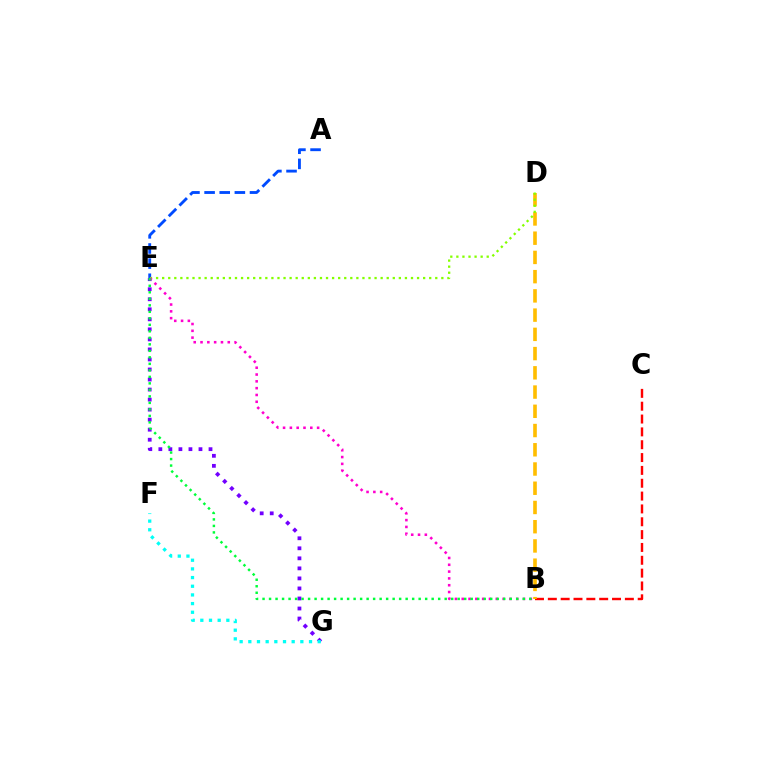{('A', 'E'): [{'color': '#004bff', 'line_style': 'dashed', 'thickness': 2.06}], ('B', 'C'): [{'color': '#ff0000', 'line_style': 'dashed', 'thickness': 1.74}], ('B', 'D'): [{'color': '#ffbd00', 'line_style': 'dashed', 'thickness': 2.61}], ('E', 'G'): [{'color': '#7200ff', 'line_style': 'dotted', 'thickness': 2.73}], ('D', 'E'): [{'color': '#84ff00', 'line_style': 'dotted', 'thickness': 1.65}], ('B', 'E'): [{'color': '#ff00cf', 'line_style': 'dotted', 'thickness': 1.85}, {'color': '#00ff39', 'line_style': 'dotted', 'thickness': 1.77}], ('F', 'G'): [{'color': '#00fff6', 'line_style': 'dotted', 'thickness': 2.36}]}